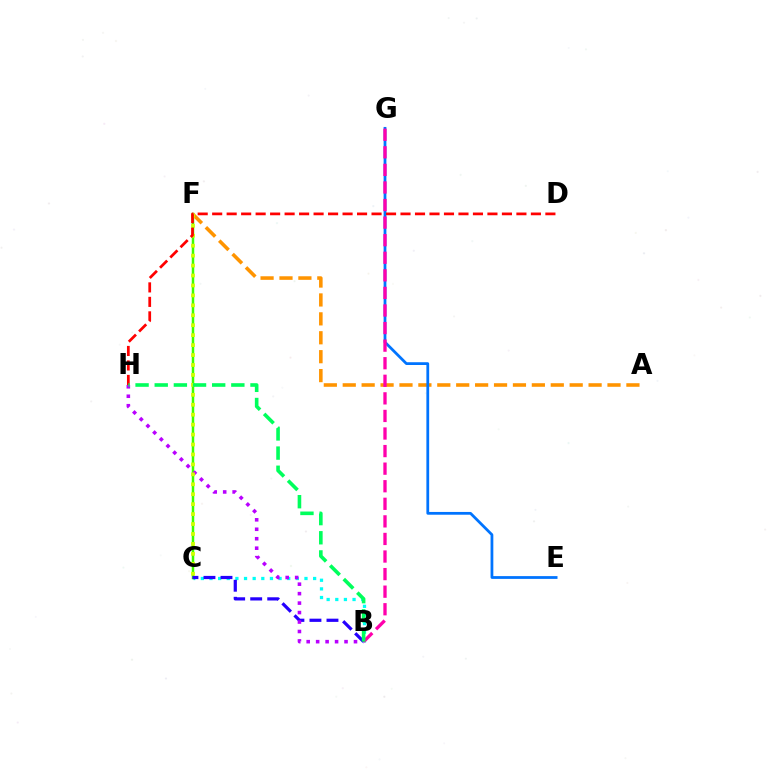{('B', 'C'): [{'color': '#00fff6', 'line_style': 'dotted', 'thickness': 2.35}, {'color': '#2500ff', 'line_style': 'dashed', 'thickness': 2.31}], ('C', 'F'): [{'color': '#3dff00', 'line_style': 'solid', 'thickness': 1.79}, {'color': '#d1ff00', 'line_style': 'dotted', 'thickness': 2.7}], ('A', 'F'): [{'color': '#ff9400', 'line_style': 'dashed', 'thickness': 2.57}], ('B', 'H'): [{'color': '#b900ff', 'line_style': 'dotted', 'thickness': 2.57}, {'color': '#00ff5c', 'line_style': 'dashed', 'thickness': 2.6}], ('E', 'G'): [{'color': '#0074ff', 'line_style': 'solid', 'thickness': 2.0}], ('D', 'H'): [{'color': '#ff0000', 'line_style': 'dashed', 'thickness': 1.97}], ('B', 'G'): [{'color': '#ff00ac', 'line_style': 'dashed', 'thickness': 2.39}]}